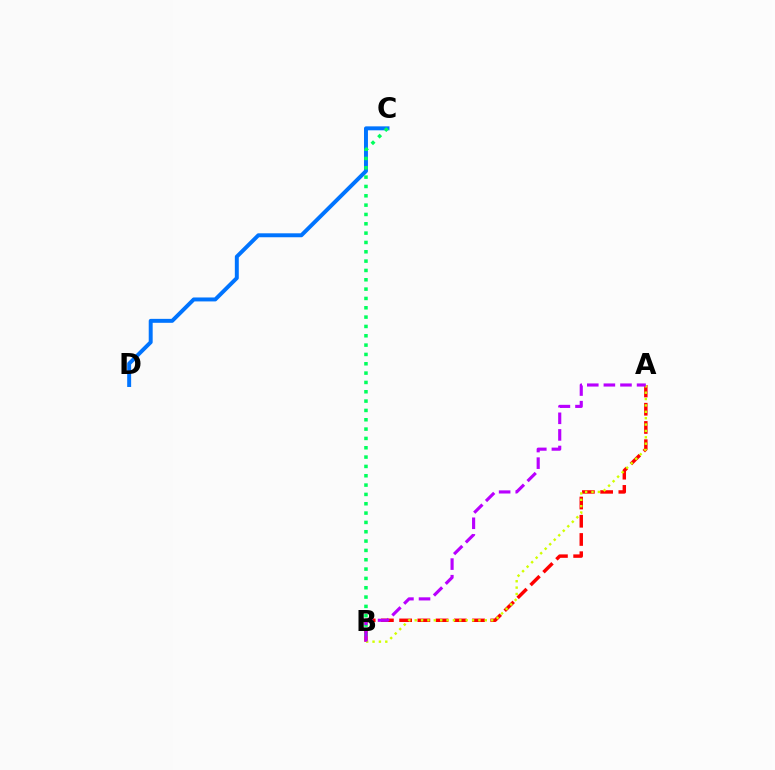{('A', 'B'): [{'color': '#ff0000', 'line_style': 'dashed', 'thickness': 2.48}, {'color': '#d1ff00', 'line_style': 'dotted', 'thickness': 1.73}, {'color': '#b900ff', 'line_style': 'dashed', 'thickness': 2.25}], ('C', 'D'): [{'color': '#0074ff', 'line_style': 'solid', 'thickness': 2.84}], ('B', 'C'): [{'color': '#00ff5c', 'line_style': 'dotted', 'thickness': 2.54}]}